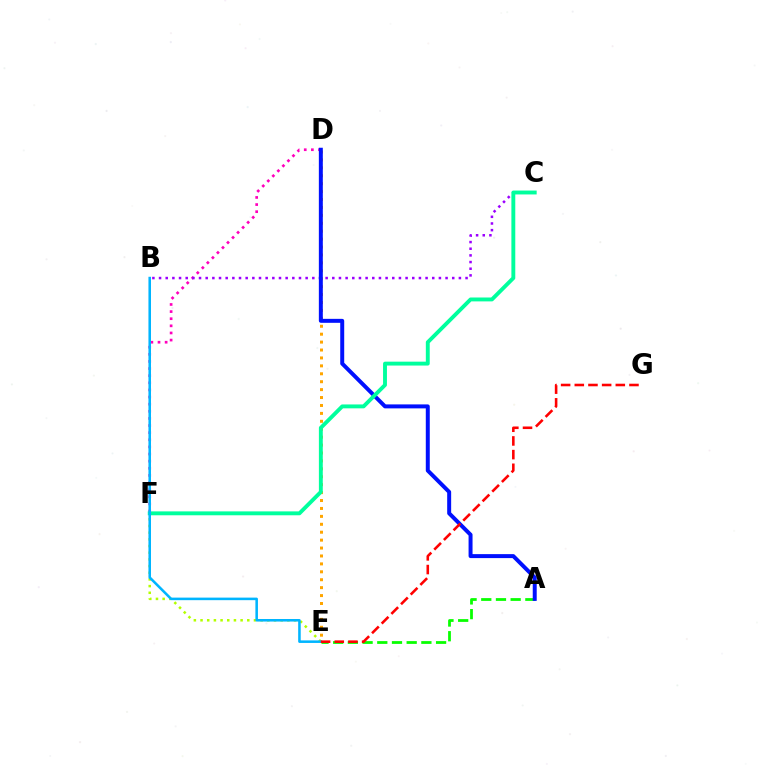{('D', 'E'): [{'color': '#ffa500', 'line_style': 'dotted', 'thickness': 2.15}], ('D', 'F'): [{'color': '#ff00bd', 'line_style': 'dotted', 'thickness': 1.94}], ('E', 'F'): [{'color': '#b3ff00', 'line_style': 'dotted', 'thickness': 1.81}], ('B', 'C'): [{'color': '#9b00ff', 'line_style': 'dotted', 'thickness': 1.81}], ('A', 'E'): [{'color': '#08ff00', 'line_style': 'dashed', 'thickness': 2.0}], ('A', 'D'): [{'color': '#0010ff', 'line_style': 'solid', 'thickness': 2.86}], ('C', 'F'): [{'color': '#00ff9d', 'line_style': 'solid', 'thickness': 2.8}], ('B', 'E'): [{'color': '#00b5ff', 'line_style': 'solid', 'thickness': 1.84}], ('E', 'G'): [{'color': '#ff0000', 'line_style': 'dashed', 'thickness': 1.86}]}